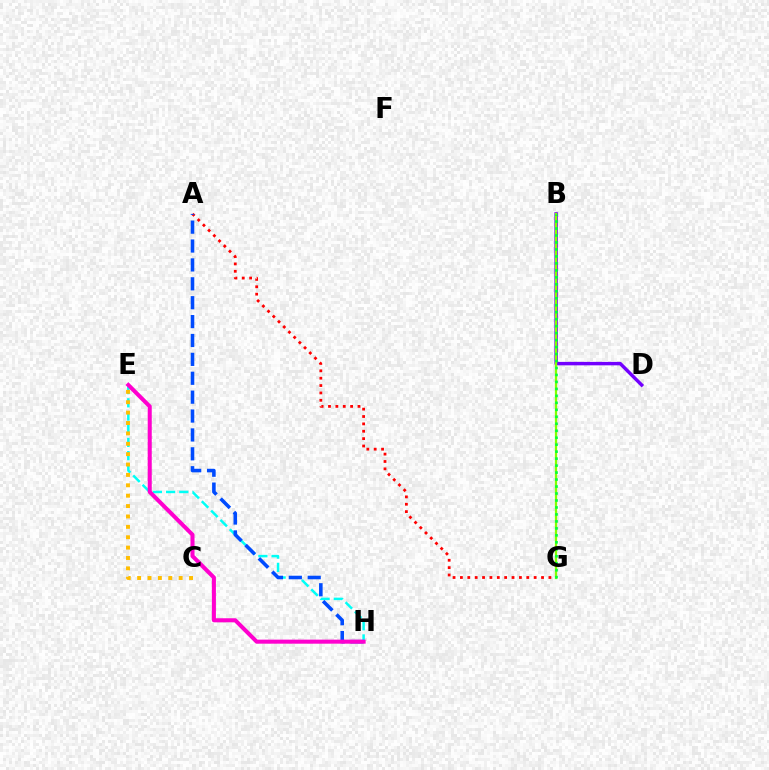{('E', 'H'): [{'color': '#00fff6', 'line_style': 'dashed', 'thickness': 1.79}, {'color': '#ff00cf', 'line_style': 'solid', 'thickness': 2.92}], ('A', 'G'): [{'color': '#ff0000', 'line_style': 'dotted', 'thickness': 2.0}], ('B', 'D'): [{'color': '#7200ff', 'line_style': 'solid', 'thickness': 2.48}], ('C', 'E'): [{'color': '#ffbd00', 'line_style': 'dotted', 'thickness': 2.82}], ('B', 'G'): [{'color': '#84ff00', 'line_style': 'solid', 'thickness': 1.63}, {'color': '#00ff39', 'line_style': 'dotted', 'thickness': 1.89}], ('A', 'H'): [{'color': '#004bff', 'line_style': 'dashed', 'thickness': 2.57}]}